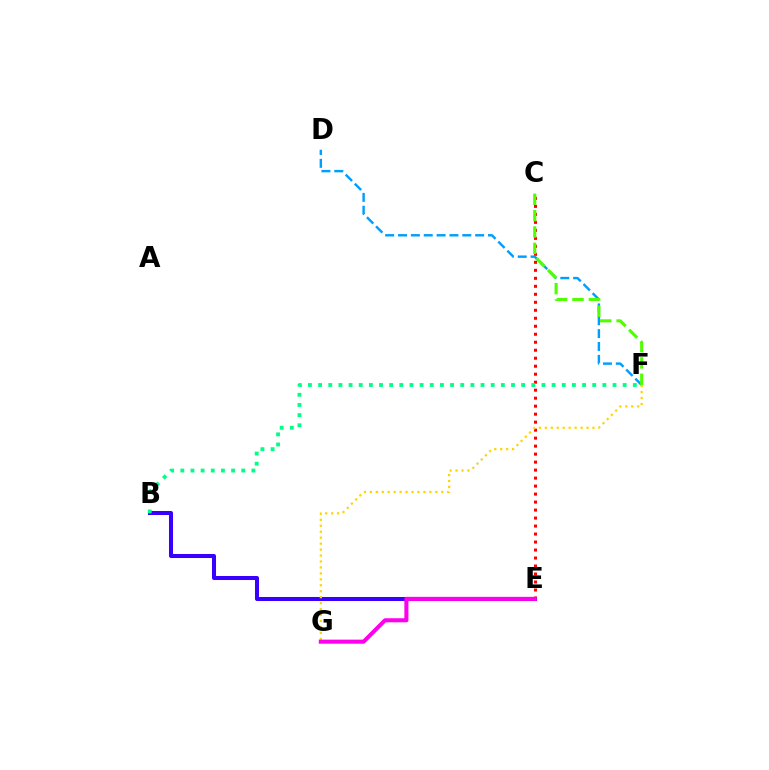{('C', 'E'): [{'color': '#ff0000', 'line_style': 'dotted', 'thickness': 2.17}], ('B', 'E'): [{'color': '#3700ff', 'line_style': 'solid', 'thickness': 2.9}], ('D', 'F'): [{'color': '#009eff', 'line_style': 'dashed', 'thickness': 1.75}], ('F', 'G'): [{'color': '#ffd500', 'line_style': 'dotted', 'thickness': 1.62}], ('C', 'F'): [{'color': '#4fff00', 'line_style': 'dashed', 'thickness': 2.22}], ('B', 'F'): [{'color': '#00ff86', 'line_style': 'dotted', 'thickness': 2.76}], ('E', 'G'): [{'color': '#ff00ed', 'line_style': 'solid', 'thickness': 2.92}]}